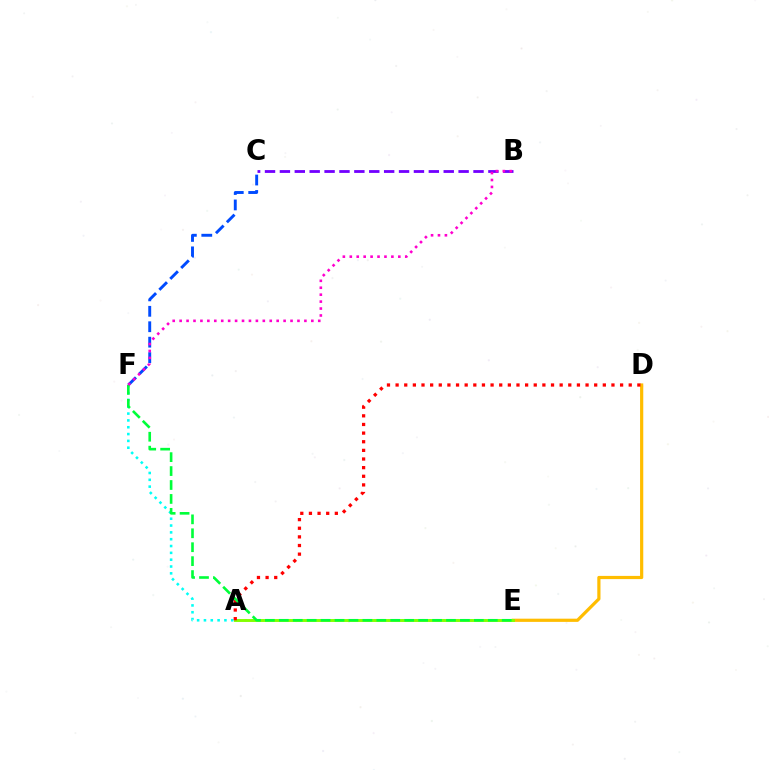{('D', 'E'): [{'color': '#ffbd00', 'line_style': 'solid', 'thickness': 2.3}], ('B', 'C'): [{'color': '#7200ff', 'line_style': 'dashed', 'thickness': 2.02}], ('E', 'F'): [{'color': '#00fff6', 'line_style': 'dotted', 'thickness': 1.85}, {'color': '#00ff39', 'line_style': 'dashed', 'thickness': 1.89}], ('A', 'E'): [{'color': '#84ff00', 'line_style': 'solid', 'thickness': 2.1}], ('A', 'D'): [{'color': '#ff0000', 'line_style': 'dotted', 'thickness': 2.35}], ('C', 'F'): [{'color': '#004bff', 'line_style': 'dashed', 'thickness': 2.1}], ('B', 'F'): [{'color': '#ff00cf', 'line_style': 'dotted', 'thickness': 1.88}]}